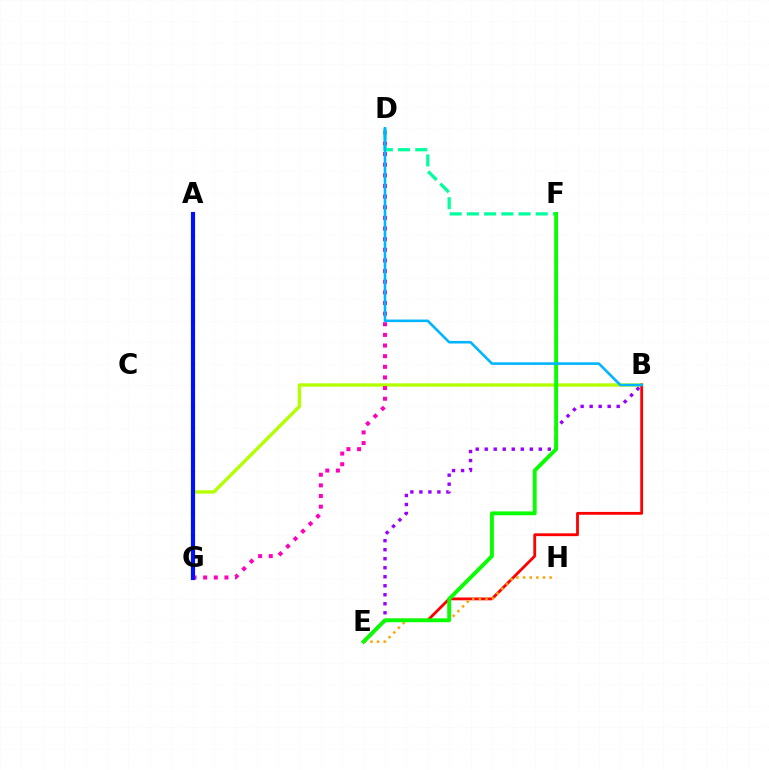{('B', 'G'): [{'color': '#b3ff00', 'line_style': 'solid', 'thickness': 2.42}], ('B', 'E'): [{'color': '#ff0000', 'line_style': 'solid', 'thickness': 2.03}, {'color': '#9b00ff', 'line_style': 'dotted', 'thickness': 2.45}], ('D', 'G'): [{'color': '#ff00bd', 'line_style': 'dotted', 'thickness': 2.89}], ('D', 'F'): [{'color': '#00ff9d', 'line_style': 'dashed', 'thickness': 2.34}], ('E', 'H'): [{'color': '#ffa500', 'line_style': 'dotted', 'thickness': 1.8}], ('E', 'F'): [{'color': '#08ff00', 'line_style': 'solid', 'thickness': 2.78}], ('A', 'G'): [{'color': '#0010ff', 'line_style': 'solid', 'thickness': 2.99}], ('B', 'D'): [{'color': '#00b5ff', 'line_style': 'solid', 'thickness': 1.87}]}